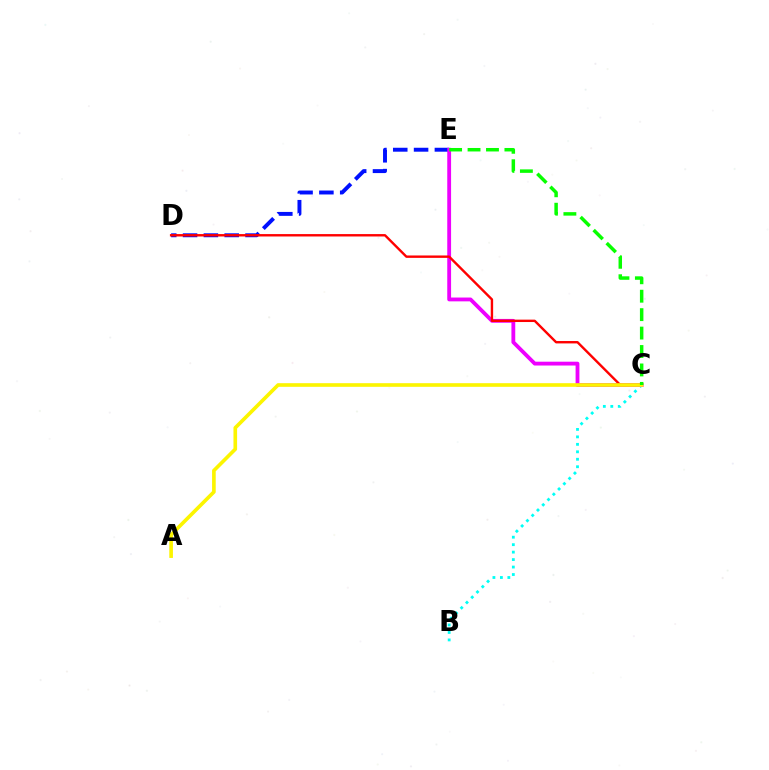{('D', 'E'): [{'color': '#0010ff', 'line_style': 'dashed', 'thickness': 2.83}], ('B', 'C'): [{'color': '#00fff6', 'line_style': 'dotted', 'thickness': 2.03}], ('C', 'E'): [{'color': '#ee00ff', 'line_style': 'solid', 'thickness': 2.75}, {'color': '#08ff00', 'line_style': 'dashed', 'thickness': 2.5}], ('C', 'D'): [{'color': '#ff0000', 'line_style': 'solid', 'thickness': 1.72}], ('A', 'C'): [{'color': '#fcf500', 'line_style': 'solid', 'thickness': 2.62}]}